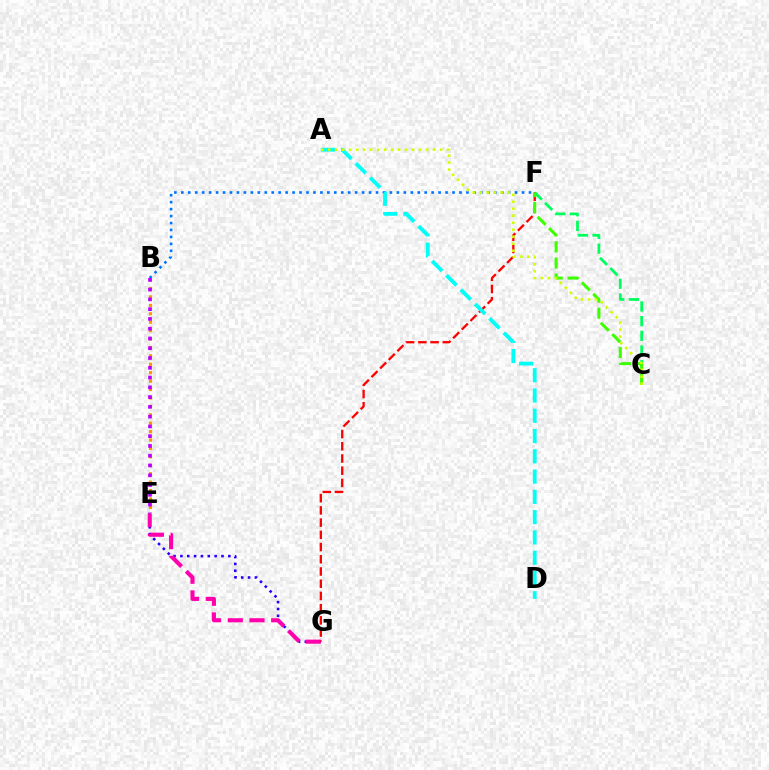{('E', 'G'): [{'color': '#2500ff', 'line_style': 'dotted', 'thickness': 1.86}, {'color': '#ff00ac', 'line_style': 'dashed', 'thickness': 2.95}], ('C', 'F'): [{'color': '#00ff5c', 'line_style': 'dashed', 'thickness': 1.99}, {'color': '#3dff00', 'line_style': 'dashed', 'thickness': 2.18}], ('B', 'F'): [{'color': '#0074ff', 'line_style': 'dotted', 'thickness': 1.89}], ('B', 'E'): [{'color': '#ff9400', 'line_style': 'dotted', 'thickness': 2.29}, {'color': '#b900ff', 'line_style': 'dotted', 'thickness': 2.65}], ('F', 'G'): [{'color': '#ff0000', 'line_style': 'dashed', 'thickness': 1.66}], ('A', 'D'): [{'color': '#00fff6', 'line_style': 'dashed', 'thickness': 2.75}], ('A', 'C'): [{'color': '#d1ff00', 'line_style': 'dotted', 'thickness': 1.9}]}